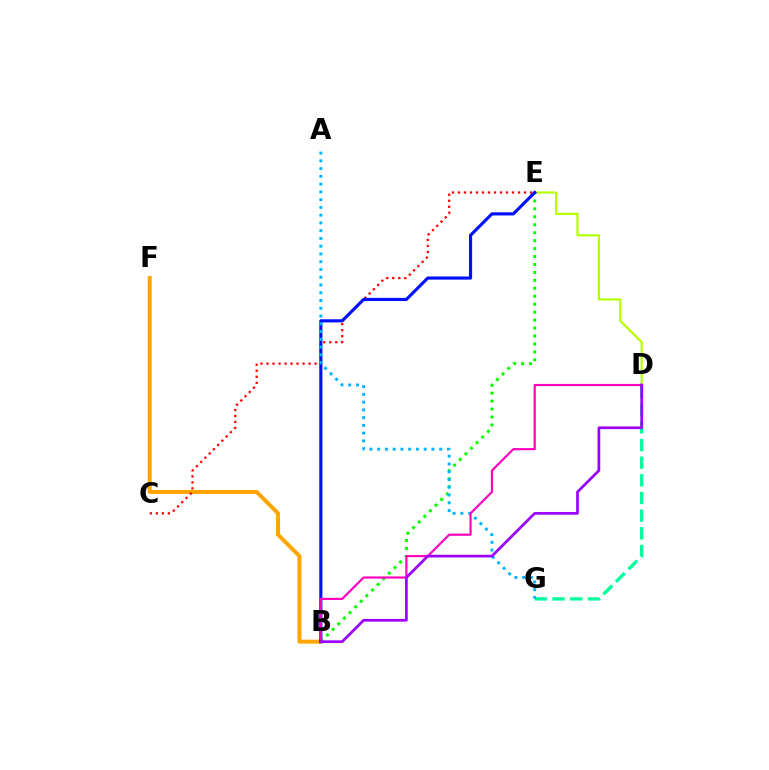{('B', 'F'): [{'color': '#ffa500', 'line_style': 'solid', 'thickness': 2.87}], ('D', 'G'): [{'color': '#00ff9d', 'line_style': 'dashed', 'thickness': 2.4}], ('C', 'E'): [{'color': '#ff0000', 'line_style': 'dotted', 'thickness': 1.63}], ('B', 'E'): [{'color': '#08ff00', 'line_style': 'dotted', 'thickness': 2.16}, {'color': '#0010ff', 'line_style': 'solid', 'thickness': 2.26}], ('D', 'E'): [{'color': '#b3ff00', 'line_style': 'solid', 'thickness': 1.56}], ('A', 'G'): [{'color': '#00b5ff', 'line_style': 'dotted', 'thickness': 2.11}], ('B', 'D'): [{'color': '#ff00bd', 'line_style': 'solid', 'thickness': 1.56}, {'color': '#9b00ff', 'line_style': 'solid', 'thickness': 1.95}]}